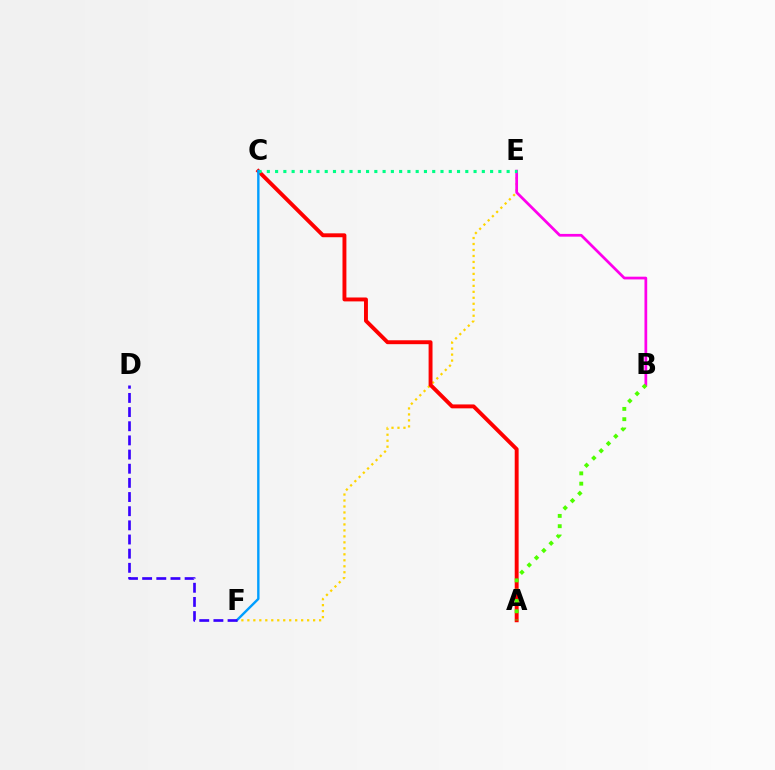{('E', 'F'): [{'color': '#ffd500', 'line_style': 'dotted', 'thickness': 1.62}], ('B', 'E'): [{'color': '#ff00ed', 'line_style': 'solid', 'thickness': 1.97}], ('A', 'C'): [{'color': '#ff0000', 'line_style': 'solid', 'thickness': 2.81}], ('C', 'E'): [{'color': '#00ff86', 'line_style': 'dotted', 'thickness': 2.25}], ('C', 'F'): [{'color': '#009eff', 'line_style': 'solid', 'thickness': 1.72}], ('A', 'B'): [{'color': '#4fff00', 'line_style': 'dotted', 'thickness': 2.8}], ('D', 'F'): [{'color': '#3700ff', 'line_style': 'dashed', 'thickness': 1.92}]}